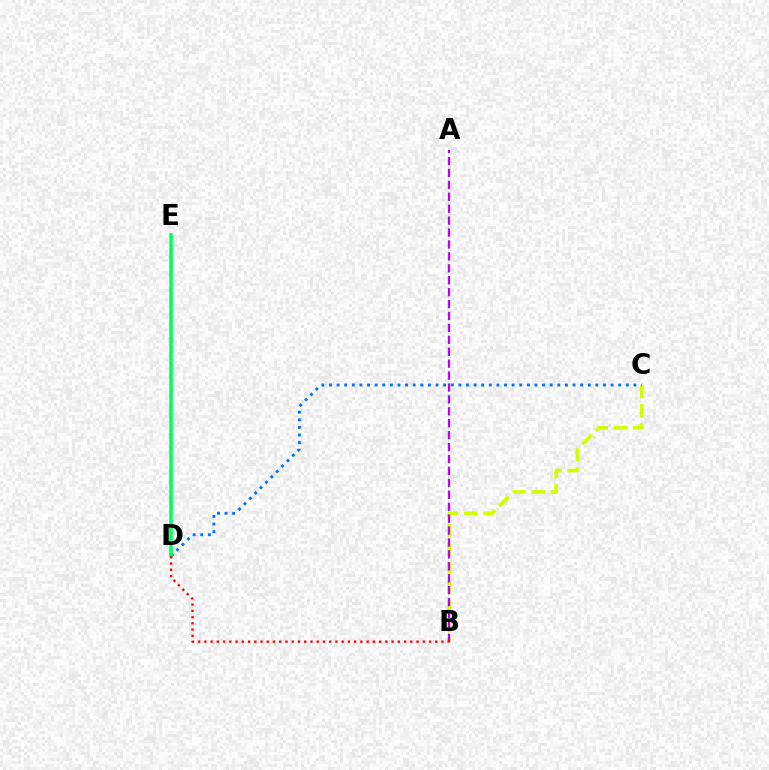{('B', 'C'): [{'color': '#d1ff00', 'line_style': 'dashed', 'thickness': 2.6}], ('A', 'B'): [{'color': '#b900ff', 'line_style': 'dashed', 'thickness': 1.62}], ('C', 'D'): [{'color': '#0074ff', 'line_style': 'dotted', 'thickness': 2.07}], ('D', 'E'): [{'color': '#00ff5c', 'line_style': 'solid', 'thickness': 2.53}], ('B', 'D'): [{'color': '#ff0000', 'line_style': 'dotted', 'thickness': 1.7}]}